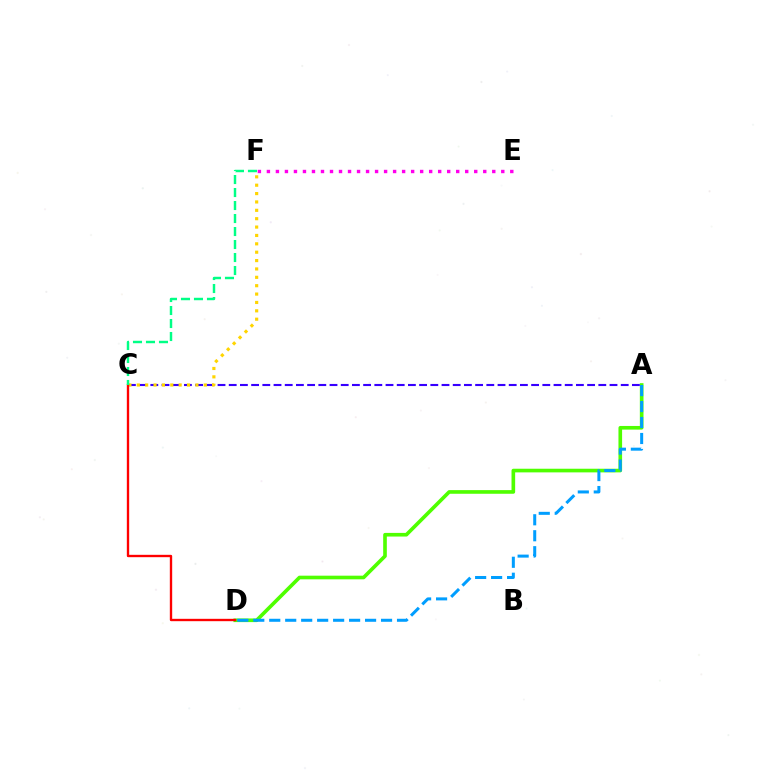{('A', 'D'): [{'color': '#4fff00', 'line_style': 'solid', 'thickness': 2.62}, {'color': '#009eff', 'line_style': 'dashed', 'thickness': 2.17}], ('E', 'F'): [{'color': '#ff00ed', 'line_style': 'dotted', 'thickness': 2.45}], ('A', 'C'): [{'color': '#3700ff', 'line_style': 'dashed', 'thickness': 1.52}], ('C', 'F'): [{'color': '#ffd500', 'line_style': 'dotted', 'thickness': 2.28}, {'color': '#00ff86', 'line_style': 'dashed', 'thickness': 1.77}], ('C', 'D'): [{'color': '#ff0000', 'line_style': 'solid', 'thickness': 1.7}]}